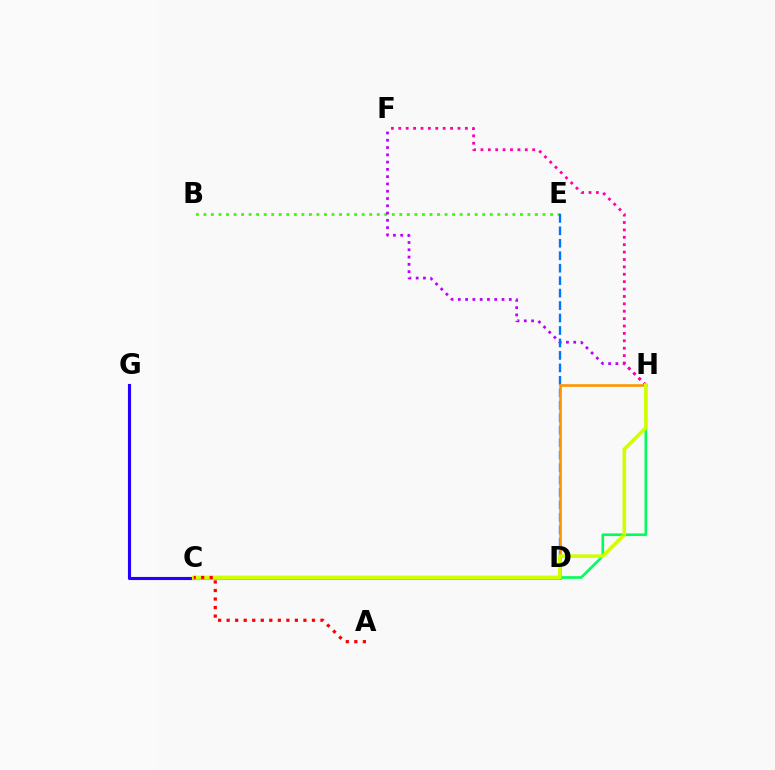{('B', 'E'): [{'color': '#3dff00', 'line_style': 'dotted', 'thickness': 2.05}], ('F', 'H'): [{'color': '#b900ff', 'line_style': 'dotted', 'thickness': 1.98}, {'color': '#ff00ac', 'line_style': 'dotted', 'thickness': 2.01}], ('D', 'E'): [{'color': '#0074ff', 'line_style': 'dashed', 'thickness': 1.69}], ('D', 'H'): [{'color': '#00ff5c', 'line_style': 'solid', 'thickness': 1.91}, {'color': '#ff9400', 'line_style': 'solid', 'thickness': 1.88}], ('C', 'G'): [{'color': '#2500ff', 'line_style': 'solid', 'thickness': 2.24}], ('C', 'D'): [{'color': '#00fff6', 'line_style': 'solid', 'thickness': 2.96}], ('C', 'H'): [{'color': '#d1ff00', 'line_style': 'solid', 'thickness': 2.59}], ('A', 'C'): [{'color': '#ff0000', 'line_style': 'dotted', 'thickness': 2.32}]}